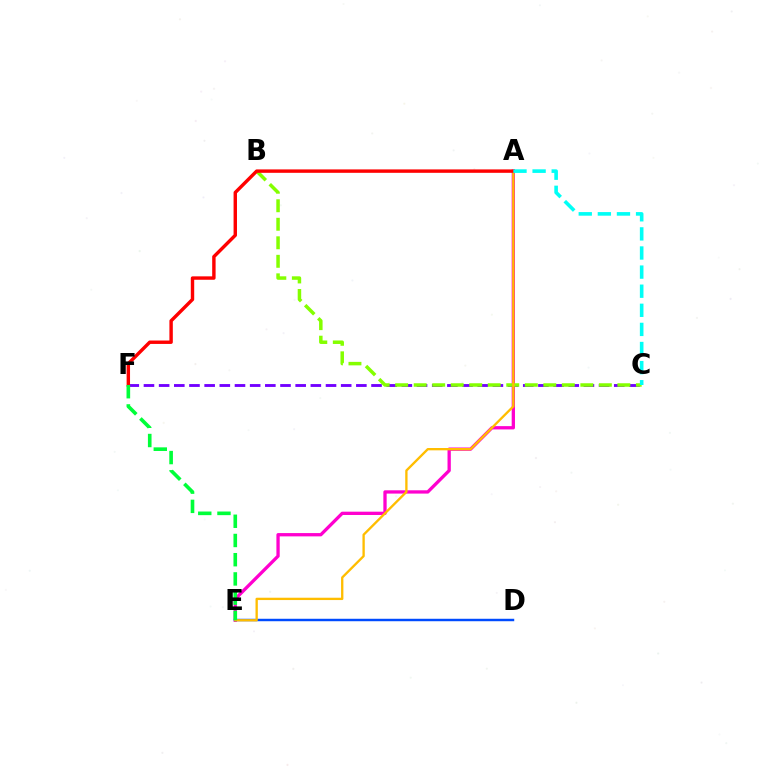{('A', 'E'): [{'color': '#ff00cf', 'line_style': 'solid', 'thickness': 2.38}, {'color': '#ffbd00', 'line_style': 'solid', 'thickness': 1.68}], ('C', 'F'): [{'color': '#7200ff', 'line_style': 'dashed', 'thickness': 2.06}], ('B', 'C'): [{'color': '#84ff00', 'line_style': 'dashed', 'thickness': 2.52}], ('D', 'E'): [{'color': '#004bff', 'line_style': 'solid', 'thickness': 1.77}], ('A', 'F'): [{'color': '#ff0000', 'line_style': 'solid', 'thickness': 2.46}], ('A', 'C'): [{'color': '#00fff6', 'line_style': 'dashed', 'thickness': 2.6}], ('E', 'F'): [{'color': '#00ff39', 'line_style': 'dashed', 'thickness': 2.61}]}